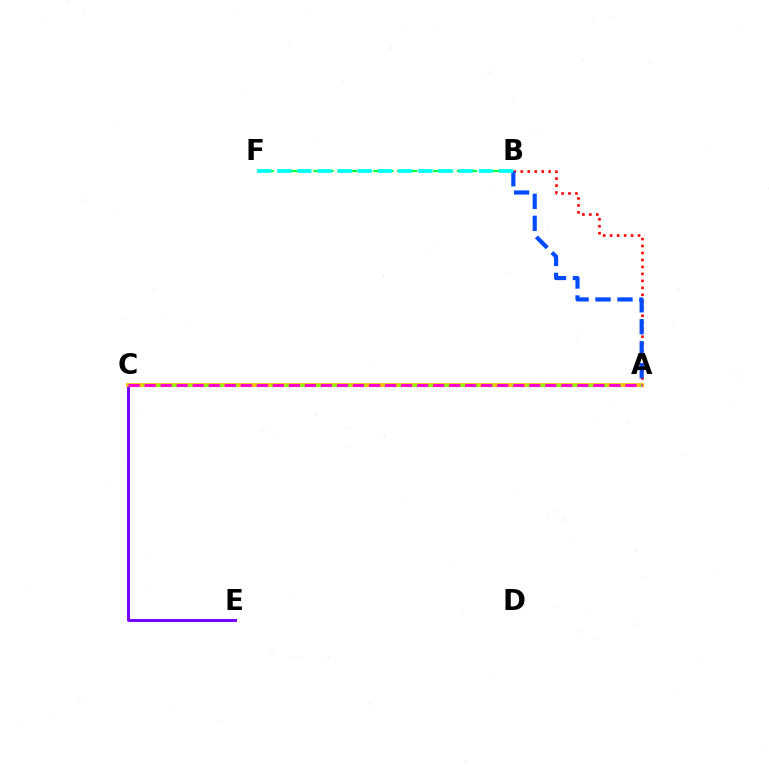{('A', 'B'): [{'color': '#ff0000', 'line_style': 'dotted', 'thickness': 1.89}, {'color': '#004bff', 'line_style': 'dashed', 'thickness': 2.99}], ('B', 'F'): [{'color': '#00ff39', 'line_style': 'dashed', 'thickness': 1.62}, {'color': '#00fff6', 'line_style': 'dashed', 'thickness': 2.74}], ('C', 'E'): [{'color': '#7200ff', 'line_style': 'solid', 'thickness': 2.09}], ('A', 'C'): [{'color': '#ffbd00', 'line_style': 'solid', 'thickness': 2.68}, {'color': '#84ff00', 'line_style': 'dashed', 'thickness': 1.93}, {'color': '#ff00cf', 'line_style': 'dashed', 'thickness': 2.18}]}